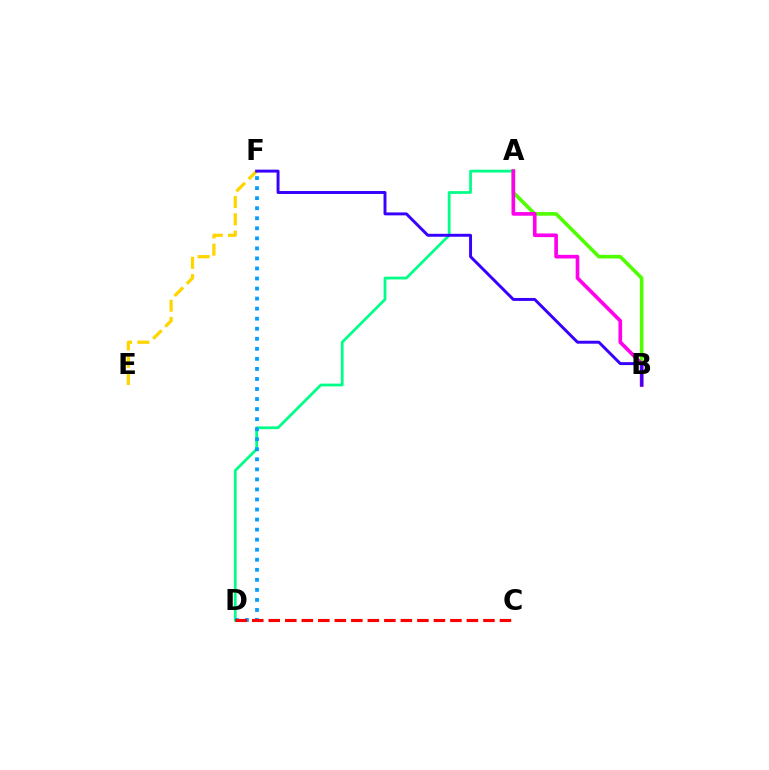{('A', 'D'): [{'color': '#00ff86', 'line_style': 'solid', 'thickness': 1.99}], ('D', 'F'): [{'color': '#009eff', 'line_style': 'dotted', 'thickness': 2.73}], ('E', 'F'): [{'color': '#ffd500', 'line_style': 'dashed', 'thickness': 2.34}], ('A', 'B'): [{'color': '#4fff00', 'line_style': 'solid', 'thickness': 2.59}, {'color': '#ff00ed', 'line_style': 'solid', 'thickness': 2.63}], ('C', 'D'): [{'color': '#ff0000', 'line_style': 'dashed', 'thickness': 2.24}], ('B', 'F'): [{'color': '#3700ff', 'line_style': 'solid', 'thickness': 2.12}]}